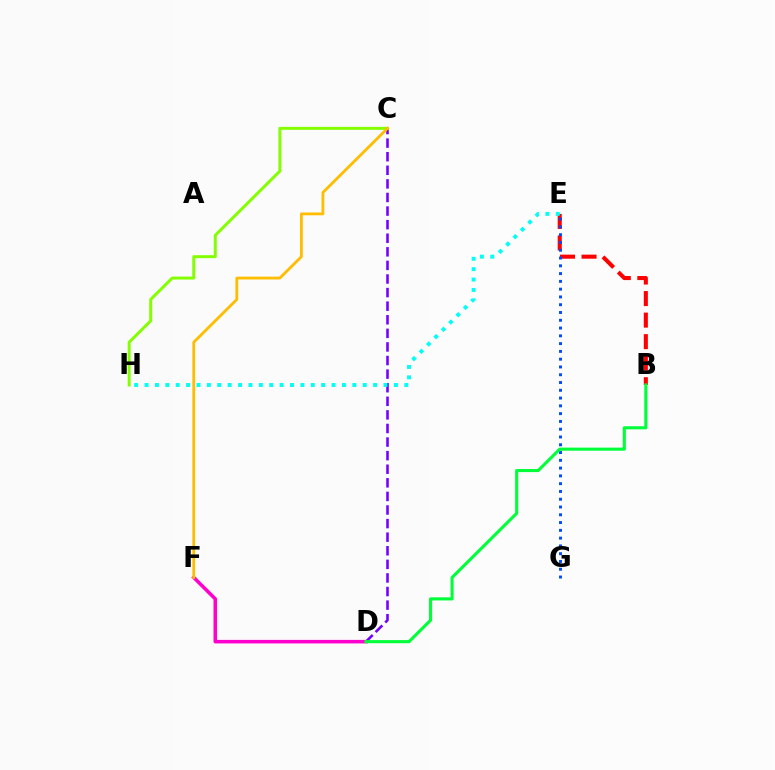{('C', 'D'): [{'color': '#7200ff', 'line_style': 'dashed', 'thickness': 1.85}], ('B', 'E'): [{'color': '#ff0000', 'line_style': 'dashed', 'thickness': 2.92}], ('D', 'F'): [{'color': '#ff00cf', 'line_style': 'solid', 'thickness': 2.54}], ('C', 'H'): [{'color': '#84ff00', 'line_style': 'solid', 'thickness': 2.14}], ('C', 'F'): [{'color': '#ffbd00', 'line_style': 'solid', 'thickness': 2.02}], ('E', 'G'): [{'color': '#004bff', 'line_style': 'dotted', 'thickness': 2.11}], ('E', 'H'): [{'color': '#00fff6', 'line_style': 'dotted', 'thickness': 2.82}], ('B', 'D'): [{'color': '#00ff39', 'line_style': 'solid', 'thickness': 2.23}]}